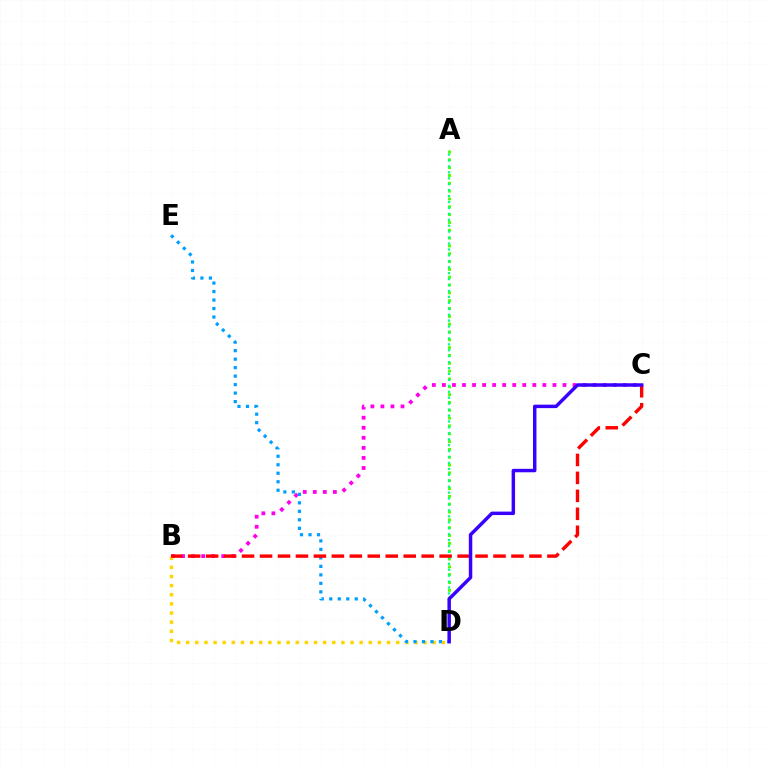{('A', 'D'): [{'color': '#4fff00', 'line_style': 'dotted', 'thickness': 2.13}, {'color': '#00ff86', 'line_style': 'dotted', 'thickness': 1.61}], ('B', 'C'): [{'color': '#ff00ed', 'line_style': 'dotted', 'thickness': 2.73}, {'color': '#ff0000', 'line_style': 'dashed', 'thickness': 2.44}], ('B', 'D'): [{'color': '#ffd500', 'line_style': 'dotted', 'thickness': 2.48}], ('D', 'E'): [{'color': '#009eff', 'line_style': 'dotted', 'thickness': 2.31}], ('C', 'D'): [{'color': '#3700ff', 'line_style': 'solid', 'thickness': 2.49}]}